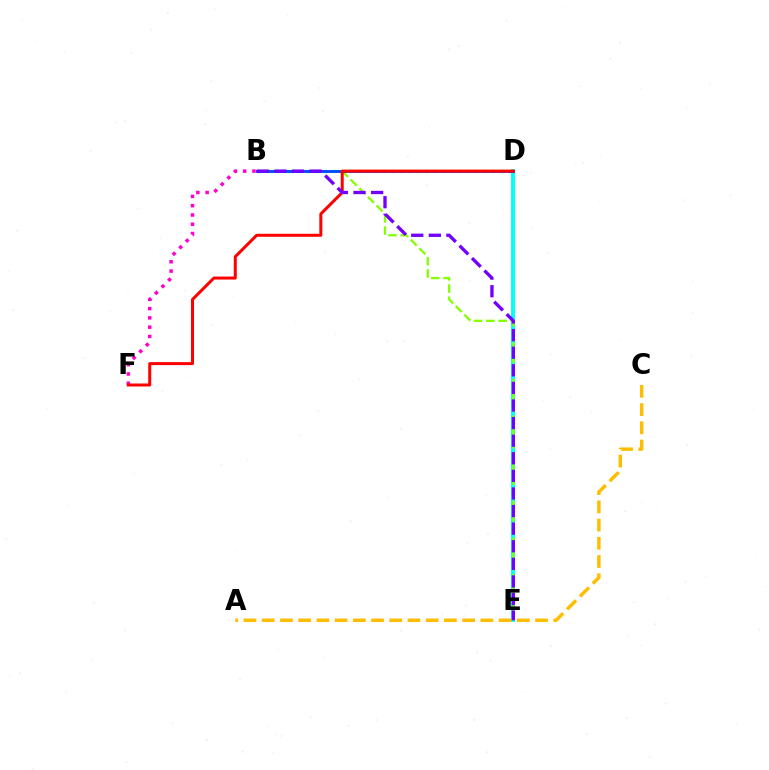{('D', 'E'): [{'color': '#00fff6', 'line_style': 'solid', 'thickness': 2.8}], ('B', 'E'): [{'color': '#84ff00', 'line_style': 'dashed', 'thickness': 1.66}, {'color': '#7200ff', 'line_style': 'dashed', 'thickness': 2.39}], ('A', 'C'): [{'color': '#ffbd00', 'line_style': 'dashed', 'thickness': 2.48}], ('B', 'D'): [{'color': '#00ff39', 'line_style': 'dotted', 'thickness': 2.27}, {'color': '#004bff', 'line_style': 'solid', 'thickness': 2.06}], ('B', 'F'): [{'color': '#ff00cf', 'line_style': 'dotted', 'thickness': 2.52}], ('D', 'F'): [{'color': '#ff0000', 'line_style': 'solid', 'thickness': 2.16}]}